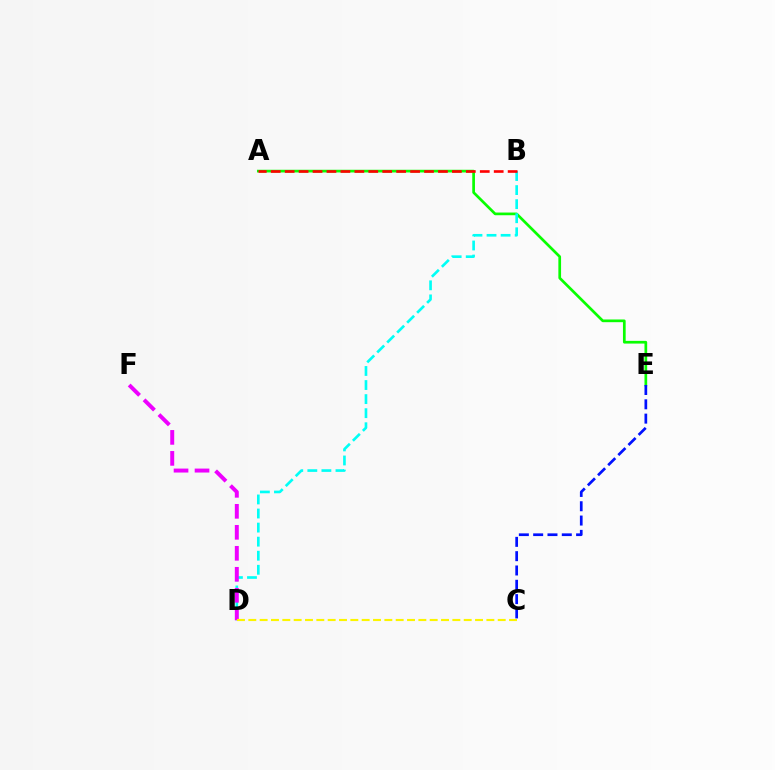{('A', 'E'): [{'color': '#08ff00', 'line_style': 'solid', 'thickness': 1.95}], ('B', 'D'): [{'color': '#00fff6', 'line_style': 'dashed', 'thickness': 1.91}], ('D', 'F'): [{'color': '#ee00ff', 'line_style': 'dashed', 'thickness': 2.85}], ('C', 'D'): [{'color': '#fcf500', 'line_style': 'dashed', 'thickness': 1.54}], ('A', 'B'): [{'color': '#ff0000', 'line_style': 'dashed', 'thickness': 1.89}], ('C', 'E'): [{'color': '#0010ff', 'line_style': 'dashed', 'thickness': 1.94}]}